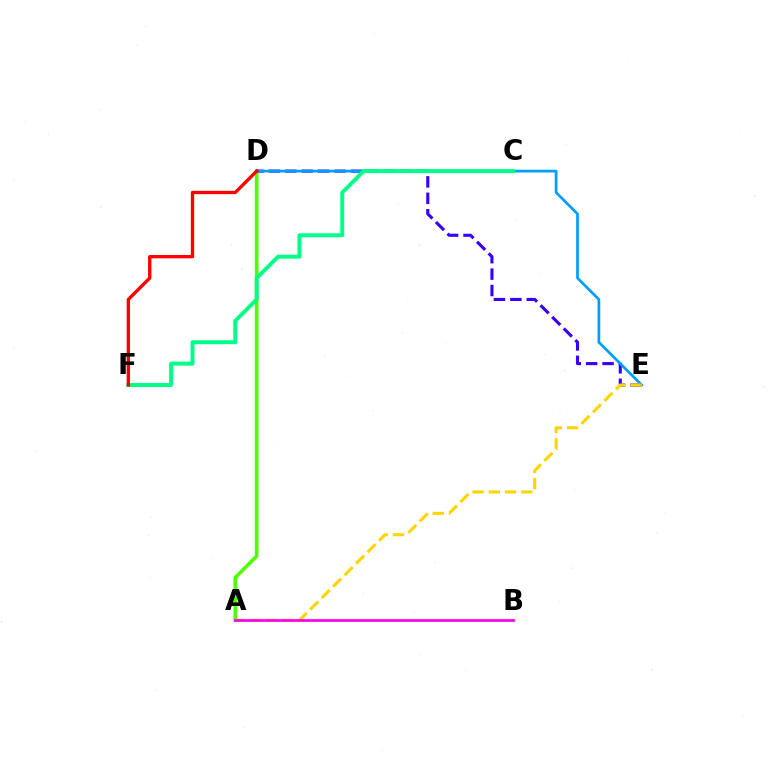{('A', 'D'): [{'color': '#4fff00', 'line_style': 'solid', 'thickness': 2.63}], ('D', 'E'): [{'color': '#3700ff', 'line_style': 'dashed', 'thickness': 2.23}, {'color': '#009eff', 'line_style': 'solid', 'thickness': 1.97}], ('A', 'E'): [{'color': '#ffd500', 'line_style': 'dashed', 'thickness': 2.21}], ('C', 'F'): [{'color': '#00ff86', 'line_style': 'solid', 'thickness': 2.84}], ('D', 'F'): [{'color': '#ff0000', 'line_style': 'solid', 'thickness': 2.4}], ('A', 'B'): [{'color': '#ff00ed', 'line_style': 'solid', 'thickness': 1.96}]}